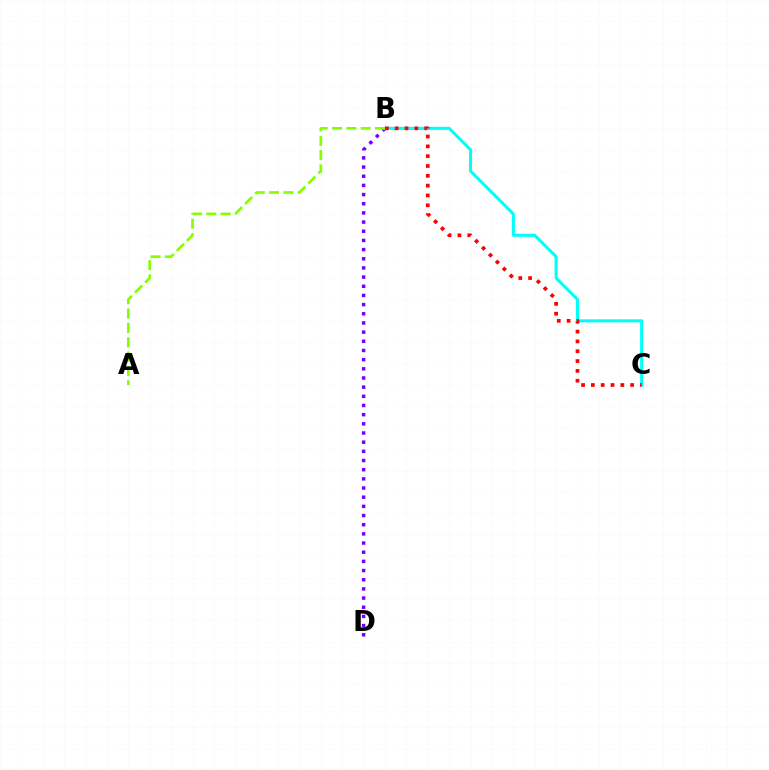{('B', 'D'): [{'color': '#7200ff', 'line_style': 'dotted', 'thickness': 2.49}], ('B', 'C'): [{'color': '#00fff6', 'line_style': 'solid', 'thickness': 2.2}, {'color': '#ff0000', 'line_style': 'dotted', 'thickness': 2.67}], ('A', 'B'): [{'color': '#84ff00', 'line_style': 'dashed', 'thickness': 1.95}]}